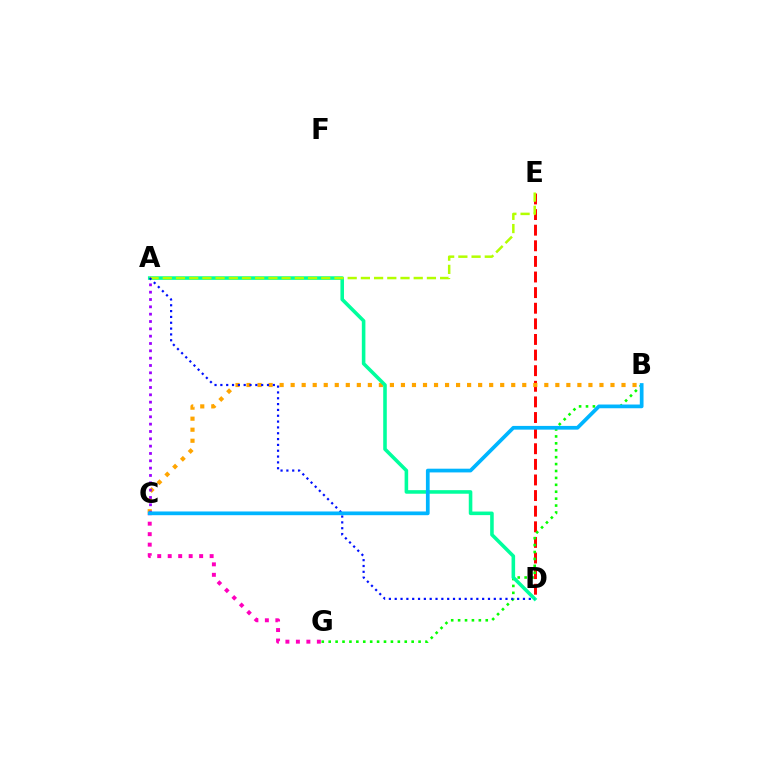{('C', 'G'): [{'color': '#ff00bd', 'line_style': 'dotted', 'thickness': 2.85}], ('D', 'E'): [{'color': '#ff0000', 'line_style': 'dashed', 'thickness': 2.12}], ('B', 'C'): [{'color': '#ffa500', 'line_style': 'dotted', 'thickness': 3.0}, {'color': '#00b5ff', 'line_style': 'solid', 'thickness': 2.68}], ('B', 'G'): [{'color': '#08ff00', 'line_style': 'dotted', 'thickness': 1.88}], ('A', 'C'): [{'color': '#9b00ff', 'line_style': 'dotted', 'thickness': 1.99}], ('A', 'D'): [{'color': '#00ff9d', 'line_style': 'solid', 'thickness': 2.57}, {'color': '#0010ff', 'line_style': 'dotted', 'thickness': 1.58}], ('A', 'E'): [{'color': '#b3ff00', 'line_style': 'dashed', 'thickness': 1.79}]}